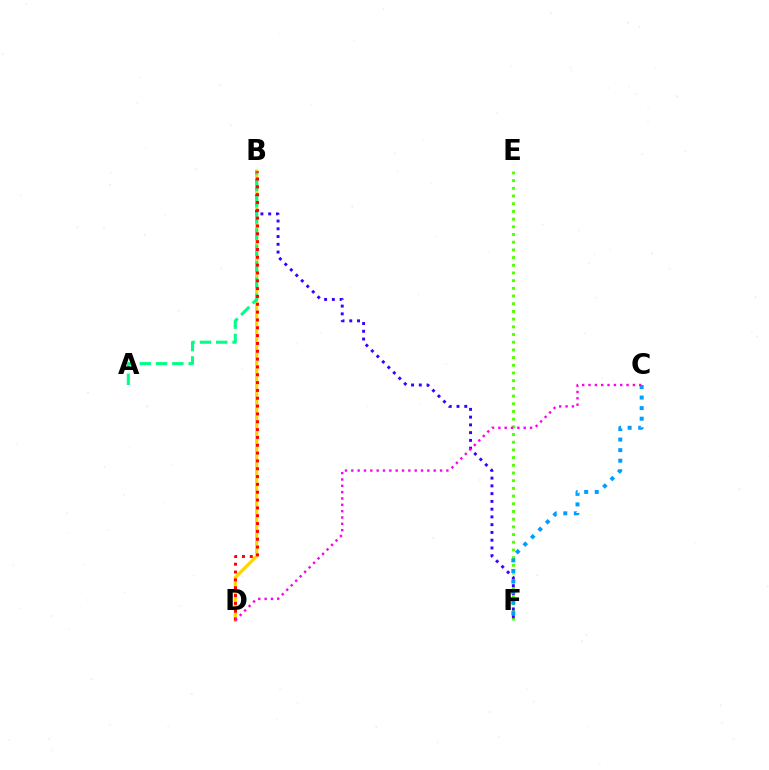{('B', 'D'): [{'color': '#ffd500', 'line_style': 'solid', 'thickness': 2.34}, {'color': '#ff0000', 'line_style': 'dotted', 'thickness': 2.13}], ('E', 'F'): [{'color': '#4fff00', 'line_style': 'dotted', 'thickness': 2.09}], ('B', 'F'): [{'color': '#3700ff', 'line_style': 'dotted', 'thickness': 2.11}], ('A', 'B'): [{'color': '#00ff86', 'line_style': 'dashed', 'thickness': 2.22}], ('C', 'F'): [{'color': '#009eff', 'line_style': 'dotted', 'thickness': 2.87}], ('C', 'D'): [{'color': '#ff00ed', 'line_style': 'dotted', 'thickness': 1.72}]}